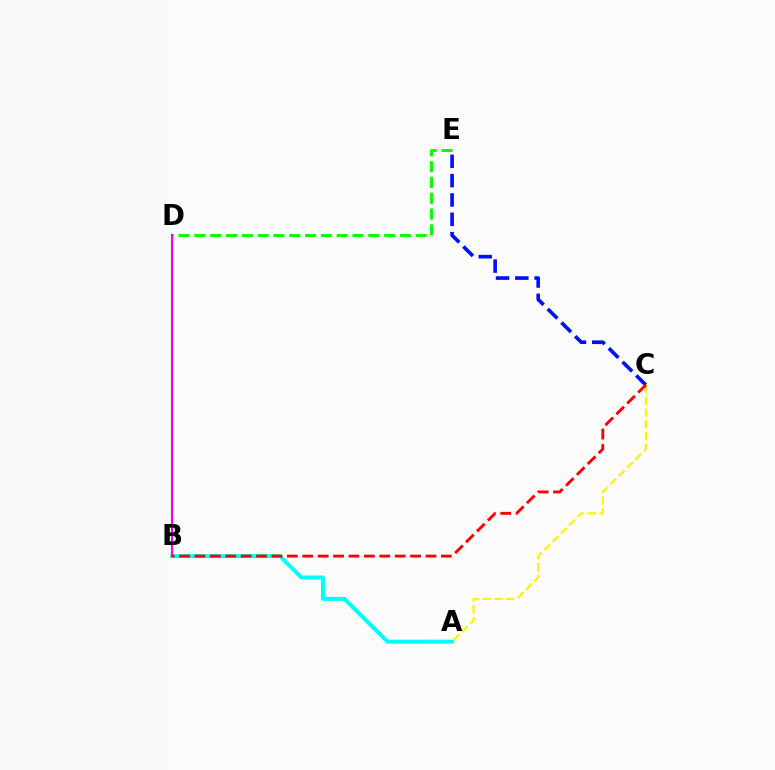{('D', 'E'): [{'color': '#08ff00', 'line_style': 'dashed', 'thickness': 2.15}], ('A', 'B'): [{'color': '#00fff6', 'line_style': 'solid', 'thickness': 2.86}], ('C', 'E'): [{'color': '#0010ff', 'line_style': 'dashed', 'thickness': 2.63}], ('A', 'C'): [{'color': '#fcf500', 'line_style': 'dashed', 'thickness': 1.6}], ('B', 'D'): [{'color': '#ee00ff', 'line_style': 'solid', 'thickness': 1.52}], ('B', 'C'): [{'color': '#ff0000', 'line_style': 'dashed', 'thickness': 2.09}]}